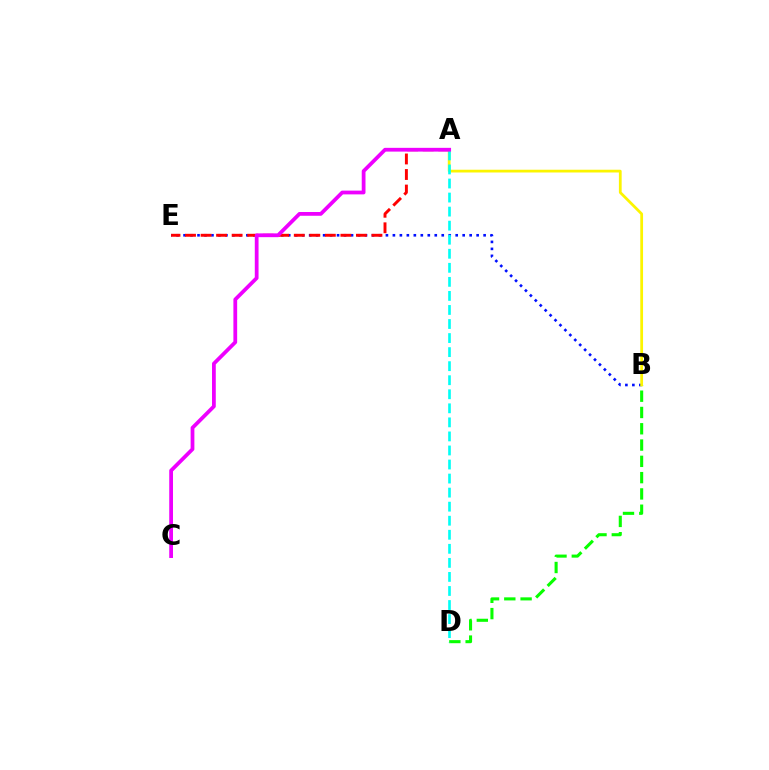{('B', 'E'): [{'color': '#0010ff', 'line_style': 'dotted', 'thickness': 1.9}], ('B', 'D'): [{'color': '#08ff00', 'line_style': 'dashed', 'thickness': 2.21}], ('A', 'B'): [{'color': '#fcf500', 'line_style': 'solid', 'thickness': 1.99}], ('A', 'E'): [{'color': '#ff0000', 'line_style': 'dashed', 'thickness': 2.11}], ('A', 'D'): [{'color': '#00fff6', 'line_style': 'dashed', 'thickness': 1.91}], ('A', 'C'): [{'color': '#ee00ff', 'line_style': 'solid', 'thickness': 2.71}]}